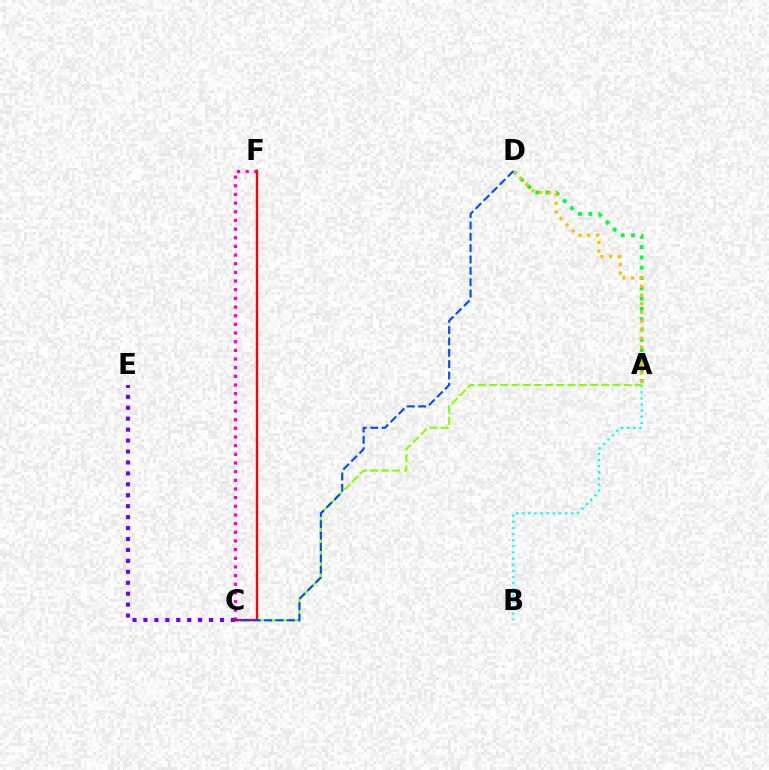{('C', 'F'): [{'color': '#ff00cf', 'line_style': 'dotted', 'thickness': 2.35}, {'color': '#ff0000', 'line_style': 'solid', 'thickness': 1.69}], ('A', 'B'): [{'color': '#00fff6', 'line_style': 'dotted', 'thickness': 1.66}], ('C', 'E'): [{'color': '#7200ff', 'line_style': 'dotted', 'thickness': 2.97}], ('A', 'D'): [{'color': '#00ff39', 'line_style': 'dotted', 'thickness': 2.8}, {'color': '#ffbd00', 'line_style': 'dotted', 'thickness': 2.36}], ('A', 'C'): [{'color': '#84ff00', 'line_style': 'dashed', 'thickness': 1.52}], ('C', 'D'): [{'color': '#004bff', 'line_style': 'dashed', 'thickness': 1.54}]}